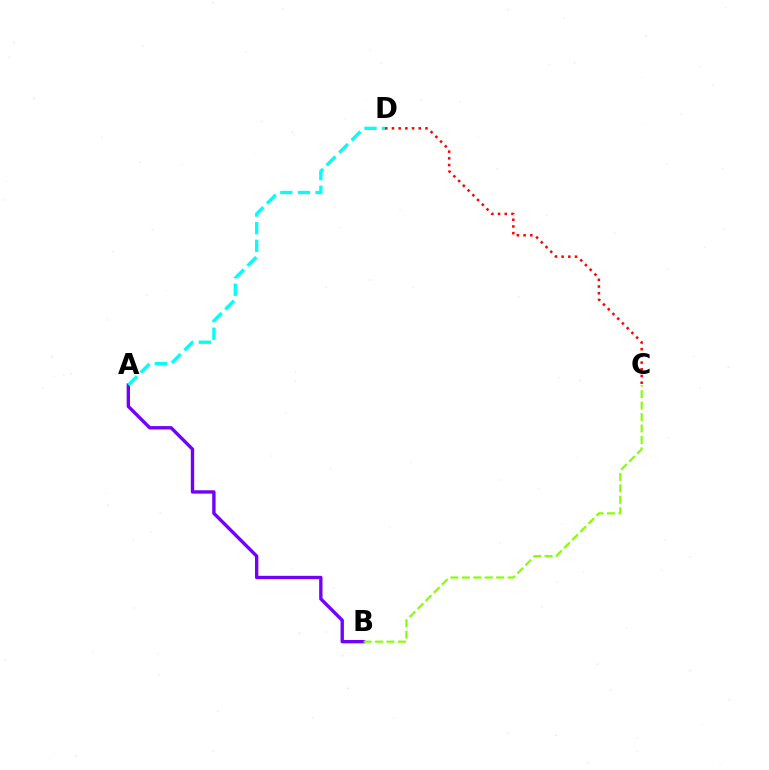{('C', 'D'): [{'color': '#ff0000', 'line_style': 'dotted', 'thickness': 1.82}], ('A', 'B'): [{'color': '#7200ff', 'line_style': 'solid', 'thickness': 2.42}], ('B', 'C'): [{'color': '#84ff00', 'line_style': 'dashed', 'thickness': 1.55}], ('A', 'D'): [{'color': '#00fff6', 'line_style': 'dashed', 'thickness': 2.39}]}